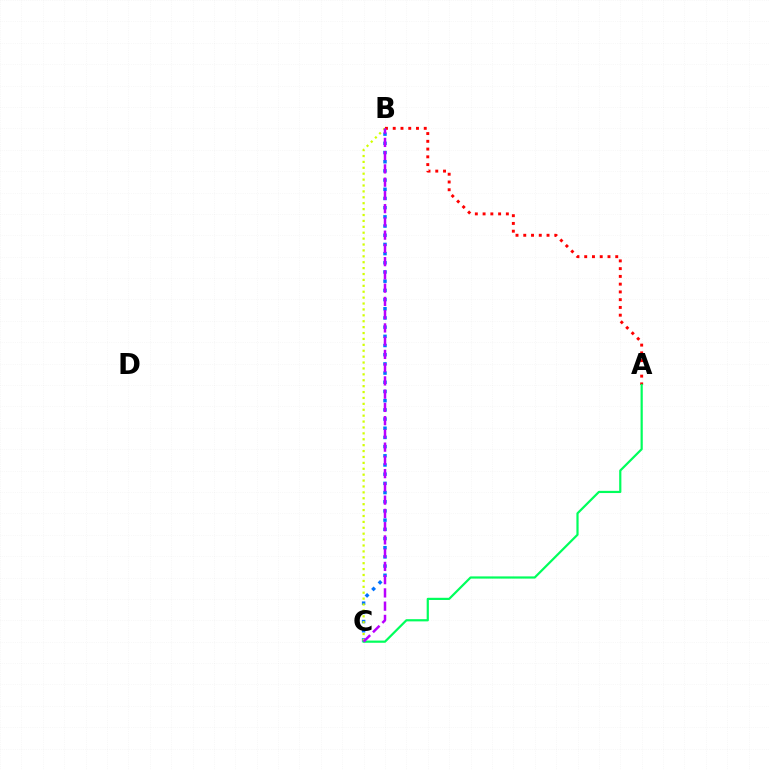{('A', 'B'): [{'color': '#ff0000', 'line_style': 'dotted', 'thickness': 2.11}], ('B', 'C'): [{'color': '#0074ff', 'line_style': 'dotted', 'thickness': 2.5}, {'color': '#d1ff00', 'line_style': 'dotted', 'thickness': 1.6}, {'color': '#b900ff', 'line_style': 'dashed', 'thickness': 1.8}], ('A', 'C'): [{'color': '#00ff5c', 'line_style': 'solid', 'thickness': 1.59}]}